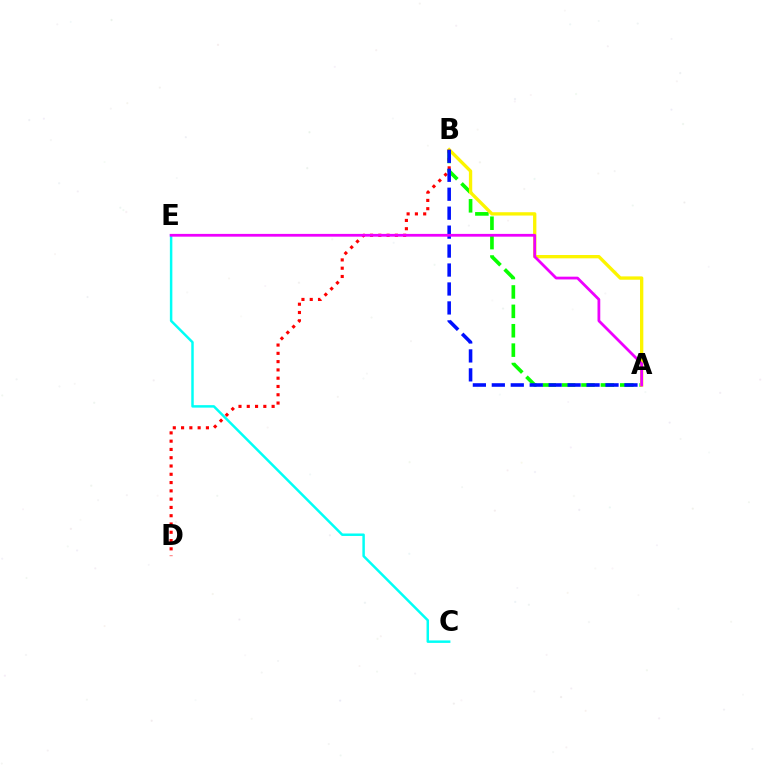{('A', 'B'): [{'color': '#08ff00', 'line_style': 'dashed', 'thickness': 2.63}, {'color': '#fcf500', 'line_style': 'solid', 'thickness': 2.4}, {'color': '#0010ff', 'line_style': 'dashed', 'thickness': 2.57}], ('B', 'D'): [{'color': '#ff0000', 'line_style': 'dotted', 'thickness': 2.25}], ('C', 'E'): [{'color': '#00fff6', 'line_style': 'solid', 'thickness': 1.78}], ('A', 'E'): [{'color': '#ee00ff', 'line_style': 'solid', 'thickness': 1.99}]}